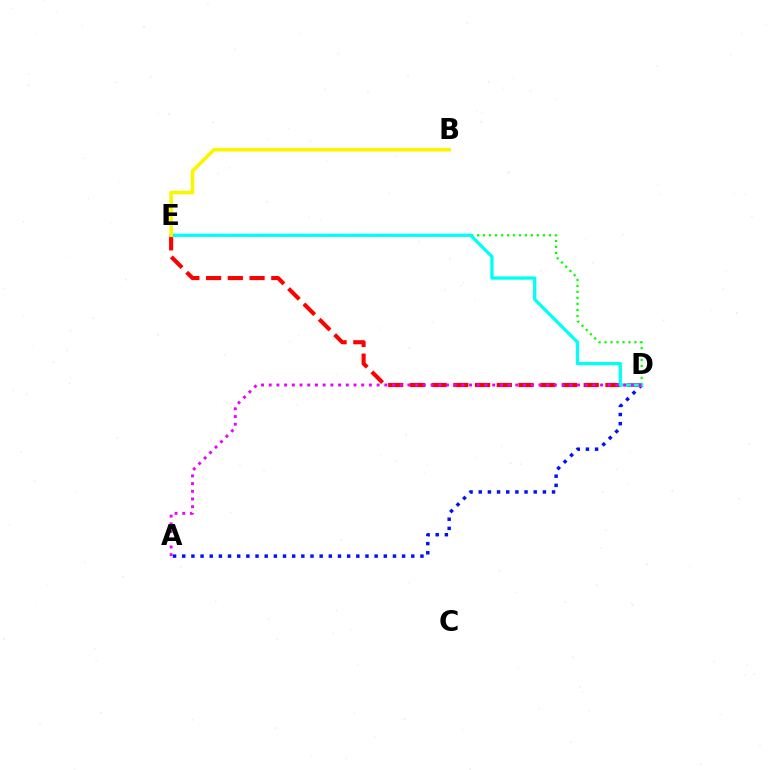{('A', 'D'): [{'color': '#0010ff', 'line_style': 'dotted', 'thickness': 2.49}, {'color': '#ee00ff', 'line_style': 'dotted', 'thickness': 2.09}], ('D', 'E'): [{'color': '#ff0000', 'line_style': 'dashed', 'thickness': 2.95}, {'color': '#08ff00', 'line_style': 'dotted', 'thickness': 1.63}, {'color': '#00fff6', 'line_style': 'solid', 'thickness': 2.37}], ('B', 'E'): [{'color': '#fcf500', 'line_style': 'solid', 'thickness': 2.63}]}